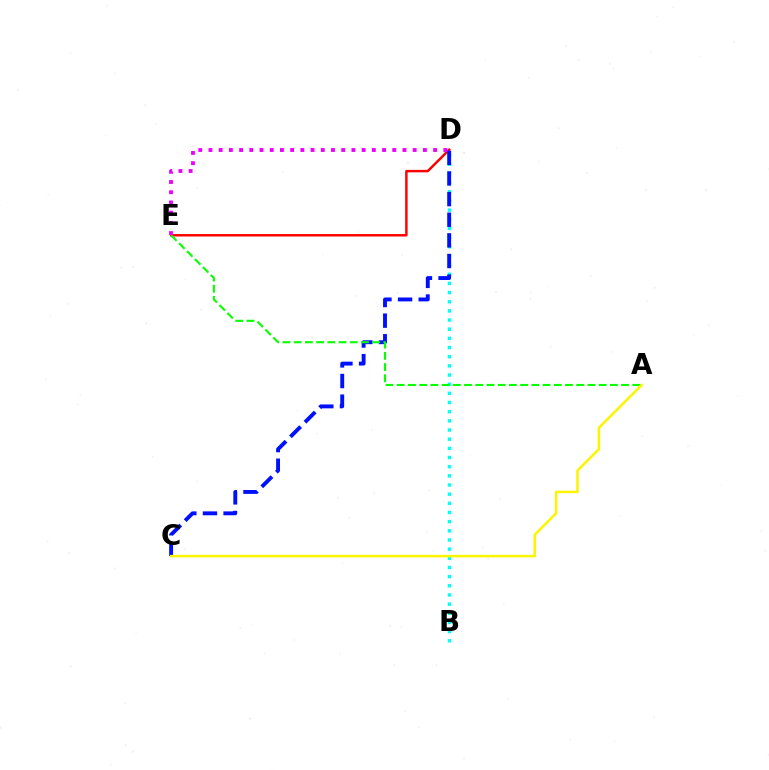{('D', 'E'): [{'color': '#ff0000', 'line_style': 'solid', 'thickness': 1.77}, {'color': '#ee00ff', 'line_style': 'dotted', 'thickness': 2.77}], ('B', 'D'): [{'color': '#00fff6', 'line_style': 'dotted', 'thickness': 2.49}], ('C', 'D'): [{'color': '#0010ff', 'line_style': 'dashed', 'thickness': 2.8}], ('A', 'E'): [{'color': '#08ff00', 'line_style': 'dashed', 'thickness': 1.52}], ('A', 'C'): [{'color': '#fcf500', 'line_style': 'solid', 'thickness': 1.81}]}